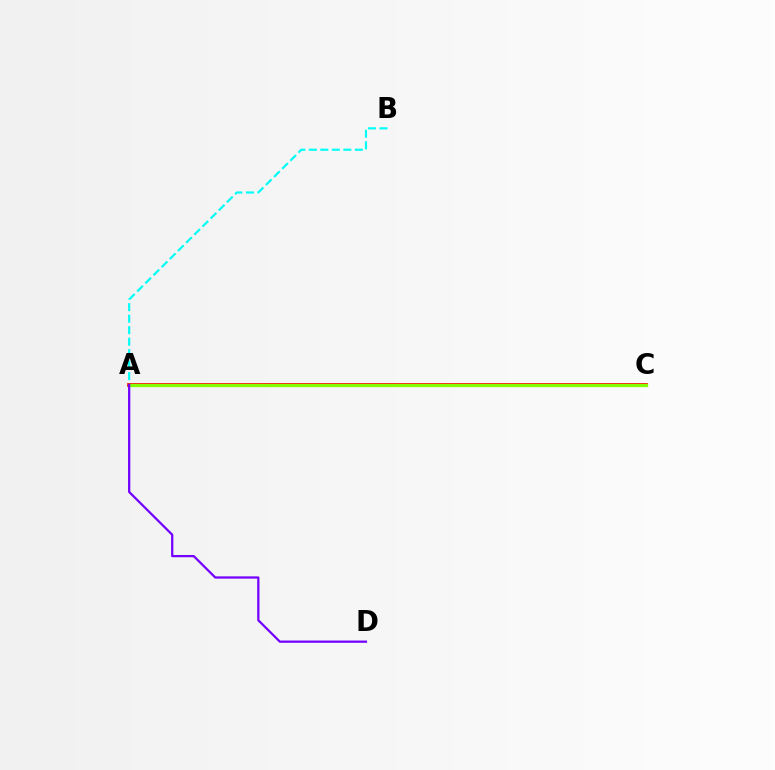{('A', 'B'): [{'color': '#00fff6', 'line_style': 'dashed', 'thickness': 1.56}], ('A', 'C'): [{'color': '#ff0000', 'line_style': 'solid', 'thickness': 2.71}, {'color': '#84ff00', 'line_style': 'solid', 'thickness': 2.36}], ('A', 'D'): [{'color': '#7200ff', 'line_style': 'solid', 'thickness': 1.61}]}